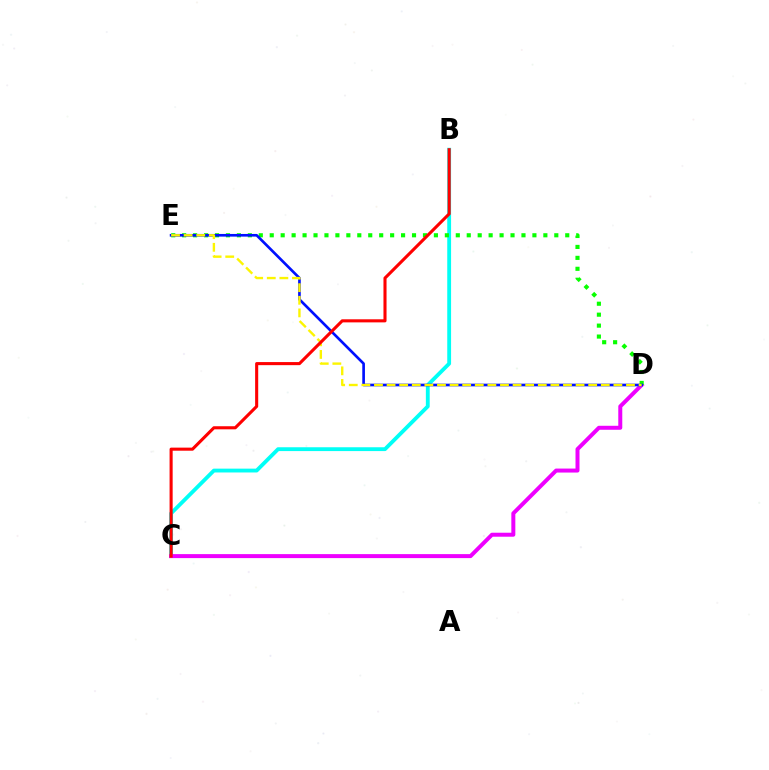{('B', 'C'): [{'color': '#00fff6', 'line_style': 'solid', 'thickness': 2.76}, {'color': '#ff0000', 'line_style': 'solid', 'thickness': 2.22}], ('C', 'D'): [{'color': '#ee00ff', 'line_style': 'solid', 'thickness': 2.87}], ('D', 'E'): [{'color': '#08ff00', 'line_style': 'dotted', 'thickness': 2.97}, {'color': '#0010ff', 'line_style': 'solid', 'thickness': 1.92}, {'color': '#fcf500', 'line_style': 'dashed', 'thickness': 1.71}]}